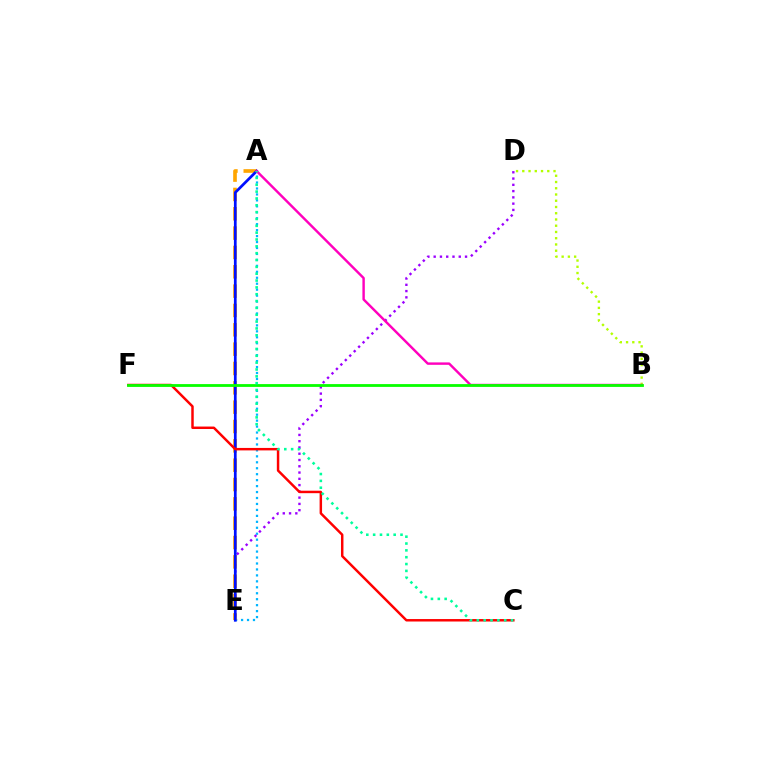{('B', 'D'): [{'color': '#b3ff00', 'line_style': 'dotted', 'thickness': 1.7}], ('D', 'E'): [{'color': '#9b00ff', 'line_style': 'dotted', 'thickness': 1.7}], ('A', 'E'): [{'color': '#00b5ff', 'line_style': 'dotted', 'thickness': 1.62}, {'color': '#ffa500', 'line_style': 'dashed', 'thickness': 2.63}, {'color': '#0010ff', 'line_style': 'solid', 'thickness': 1.96}], ('C', 'F'): [{'color': '#ff0000', 'line_style': 'solid', 'thickness': 1.77}], ('A', 'B'): [{'color': '#ff00bd', 'line_style': 'solid', 'thickness': 1.75}], ('B', 'F'): [{'color': '#08ff00', 'line_style': 'solid', 'thickness': 2.02}], ('A', 'C'): [{'color': '#00ff9d', 'line_style': 'dotted', 'thickness': 1.86}]}